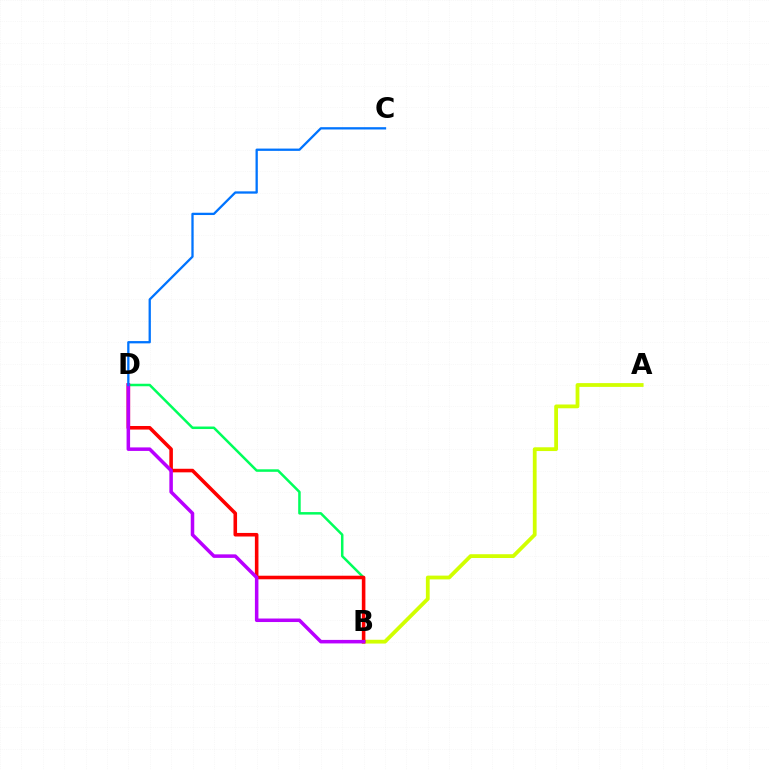{('A', 'B'): [{'color': '#d1ff00', 'line_style': 'solid', 'thickness': 2.73}], ('B', 'D'): [{'color': '#00ff5c', 'line_style': 'solid', 'thickness': 1.8}, {'color': '#ff0000', 'line_style': 'solid', 'thickness': 2.57}, {'color': '#b900ff', 'line_style': 'solid', 'thickness': 2.53}], ('C', 'D'): [{'color': '#0074ff', 'line_style': 'solid', 'thickness': 1.65}]}